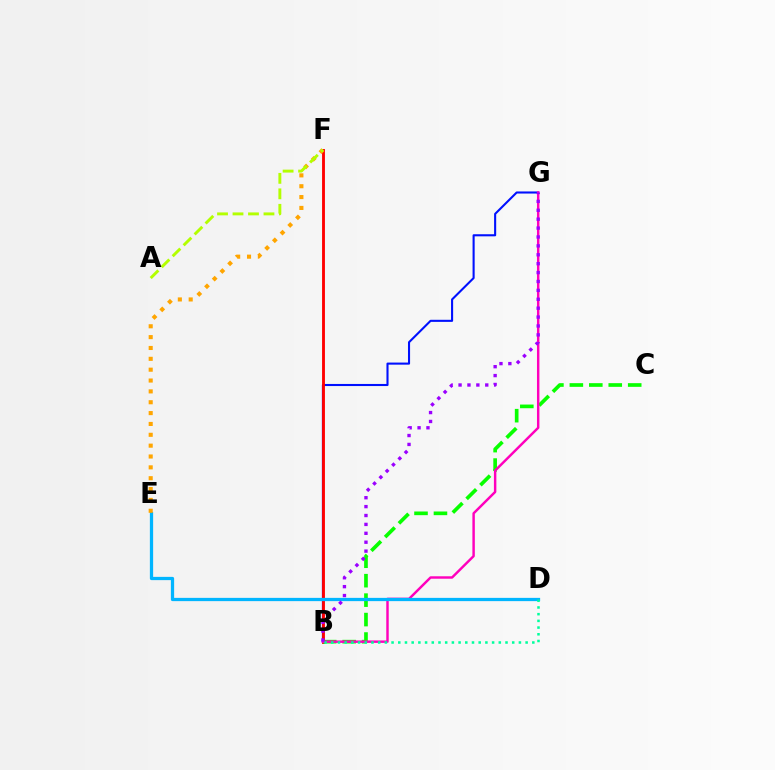{('B', 'G'): [{'color': '#0010ff', 'line_style': 'solid', 'thickness': 1.5}, {'color': '#ff00bd', 'line_style': 'solid', 'thickness': 1.76}, {'color': '#9b00ff', 'line_style': 'dotted', 'thickness': 2.42}], ('B', 'F'): [{'color': '#ff0000', 'line_style': 'solid', 'thickness': 2.06}], ('B', 'C'): [{'color': '#08ff00', 'line_style': 'dashed', 'thickness': 2.64}], ('D', 'E'): [{'color': '#00b5ff', 'line_style': 'solid', 'thickness': 2.34}], ('E', 'F'): [{'color': '#ffa500', 'line_style': 'dotted', 'thickness': 2.95}], ('B', 'D'): [{'color': '#00ff9d', 'line_style': 'dotted', 'thickness': 1.82}], ('A', 'F'): [{'color': '#b3ff00', 'line_style': 'dashed', 'thickness': 2.1}]}